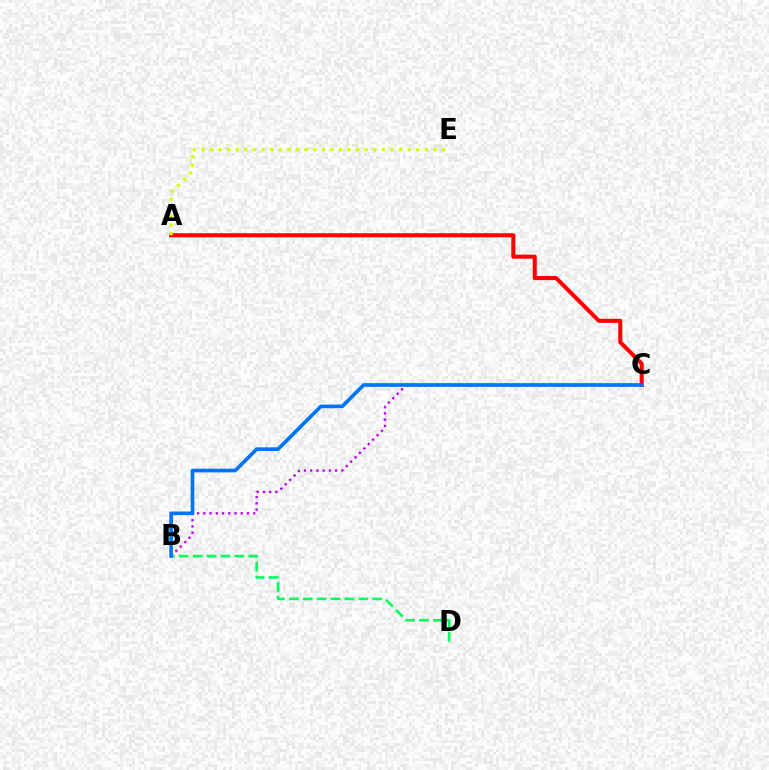{('B', 'D'): [{'color': '#00ff5c', 'line_style': 'dashed', 'thickness': 1.89}], ('A', 'C'): [{'color': '#ff0000', 'line_style': 'solid', 'thickness': 2.93}], ('B', 'C'): [{'color': '#b900ff', 'line_style': 'dotted', 'thickness': 1.69}, {'color': '#0074ff', 'line_style': 'solid', 'thickness': 2.63}], ('A', 'E'): [{'color': '#d1ff00', 'line_style': 'dotted', 'thickness': 2.34}]}